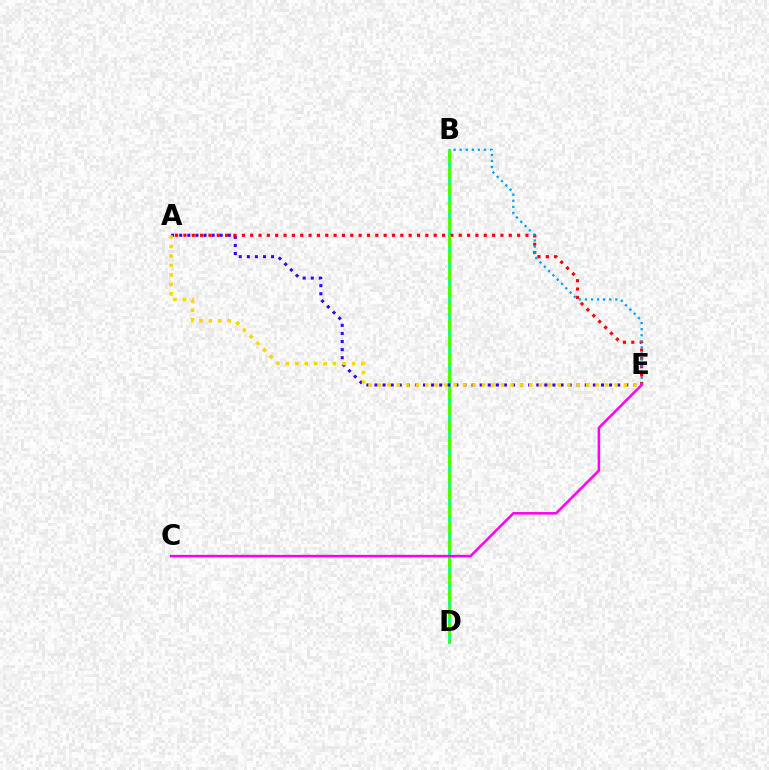{('B', 'D'): [{'color': '#00ff86', 'line_style': 'solid', 'thickness': 1.98}, {'color': '#4fff00', 'line_style': 'dashed', 'thickness': 2.29}], ('A', 'E'): [{'color': '#3700ff', 'line_style': 'dotted', 'thickness': 2.2}, {'color': '#ff0000', 'line_style': 'dotted', 'thickness': 2.27}, {'color': '#ffd500', 'line_style': 'dotted', 'thickness': 2.57}], ('B', 'E'): [{'color': '#009eff', 'line_style': 'dotted', 'thickness': 1.65}], ('C', 'E'): [{'color': '#ff00ed', 'line_style': 'solid', 'thickness': 1.84}]}